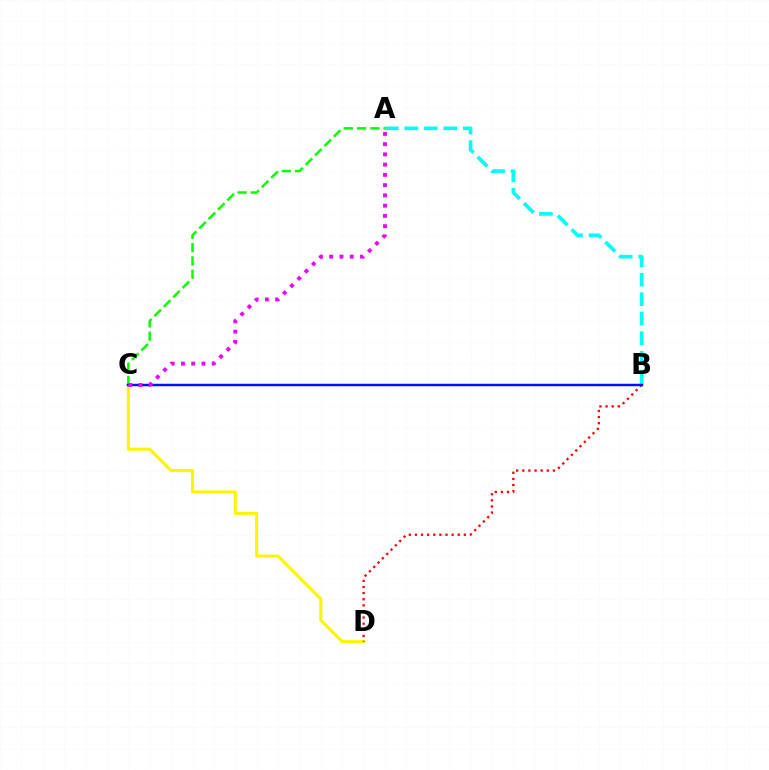{('A', 'B'): [{'color': '#00fff6', 'line_style': 'dashed', 'thickness': 2.65}], ('C', 'D'): [{'color': '#fcf500', 'line_style': 'solid', 'thickness': 2.23}], ('A', 'C'): [{'color': '#08ff00', 'line_style': 'dashed', 'thickness': 1.8}, {'color': '#ee00ff', 'line_style': 'dotted', 'thickness': 2.79}], ('B', 'D'): [{'color': '#ff0000', 'line_style': 'dotted', 'thickness': 1.66}], ('B', 'C'): [{'color': '#0010ff', 'line_style': 'solid', 'thickness': 1.77}]}